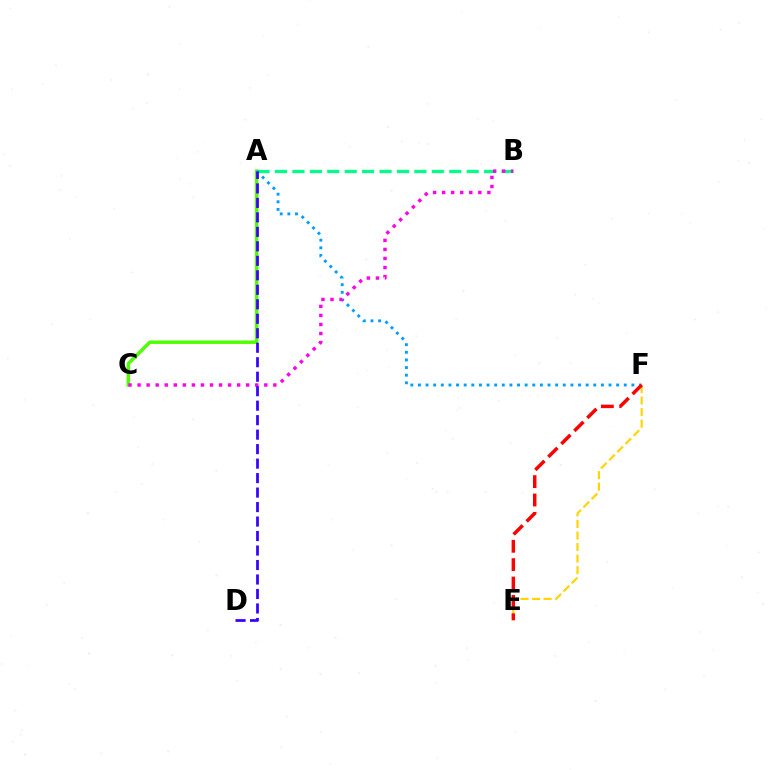{('A', 'B'): [{'color': '#00ff86', 'line_style': 'dashed', 'thickness': 2.37}], ('E', 'F'): [{'color': '#ffd500', 'line_style': 'dashed', 'thickness': 1.57}, {'color': '#ff0000', 'line_style': 'dashed', 'thickness': 2.5}], ('A', 'C'): [{'color': '#4fff00', 'line_style': 'solid', 'thickness': 2.49}], ('A', 'F'): [{'color': '#009eff', 'line_style': 'dotted', 'thickness': 2.07}], ('B', 'C'): [{'color': '#ff00ed', 'line_style': 'dotted', 'thickness': 2.46}], ('A', 'D'): [{'color': '#3700ff', 'line_style': 'dashed', 'thickness': 1.97}]}